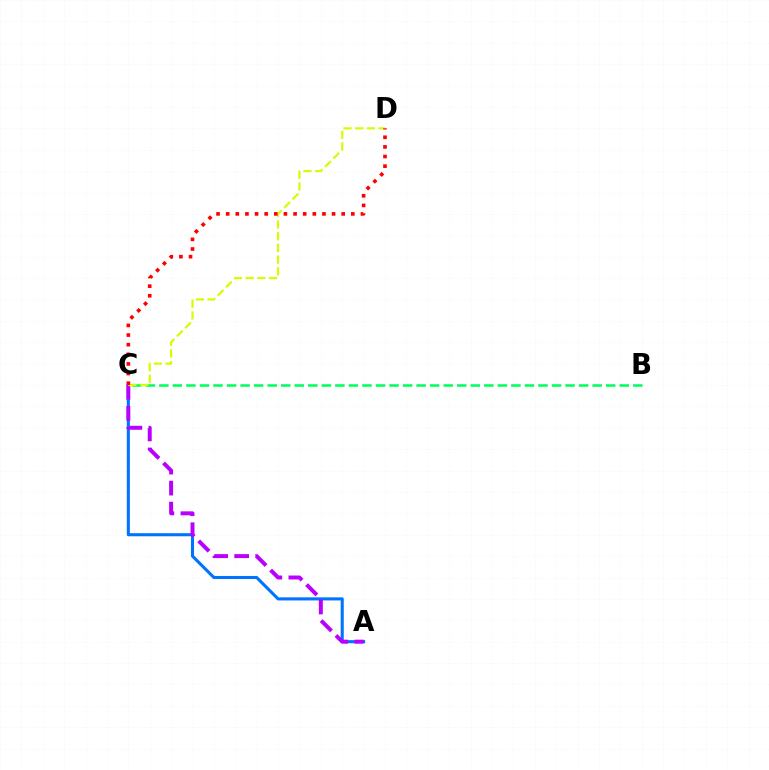{('B', 'C'): [{'color': '#00ff5c', 'line_style': 'dashed', 'thickness': 1.84}], ('A', 'C'): [{'color': '#0074ff', 'line_style': 'solid', 'thickness': 2.22}, {'color': '#b900ff', 'line_style': 'dashed', 'thickness': 2.85}], ('C', 'D'): [{'color': '#d1ff00', 'line_style': 'dashed', 'thickness': 1.59}, {'color': '#ff0000', 'line_style': 'dotted', 'thickness': 2.62}]}